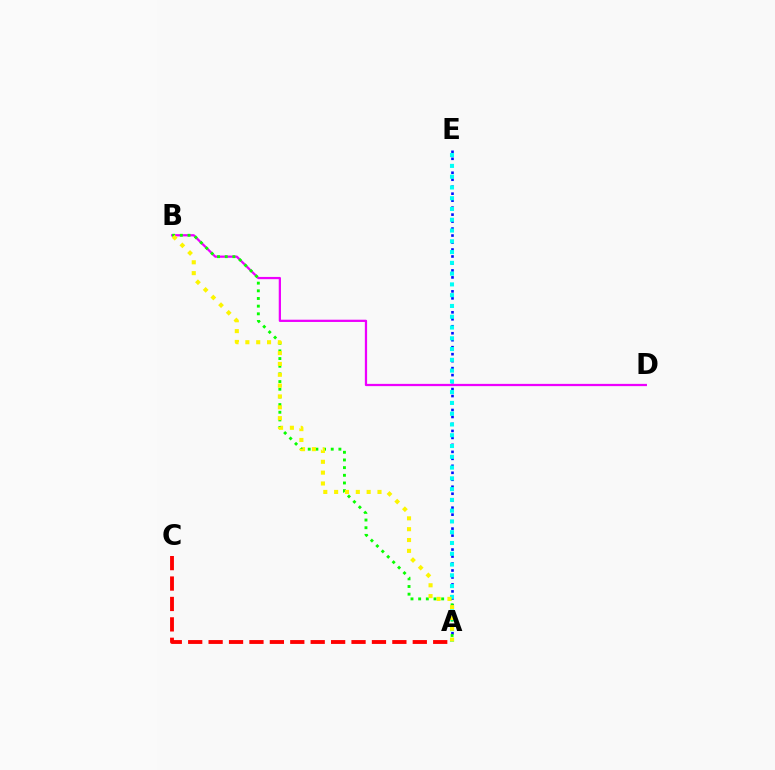{('B', 'D'): [{'color': '#ee00ff', 'line_style': 'solid', 'thickness': 1.62}], ('A', 'E'): [{'color': '#0010ff', 'line_style': 'dotted', 'thickness': 1.9}, {'color': '#00fff6', 'line_style': 'dotted', 'thickness': 2.93}], ('A', 'B'): [{'color': '#08ff00', 'line_style': 'dotted', 'thickness': 2.08}, {'color': '#fcf500', 'line_style': 'dotted', 'thickness': 2.95}], ('A', 'C'): [{'color': '#ff0000', 'line_style': 'dashed', 'thickness': 2.77}]}